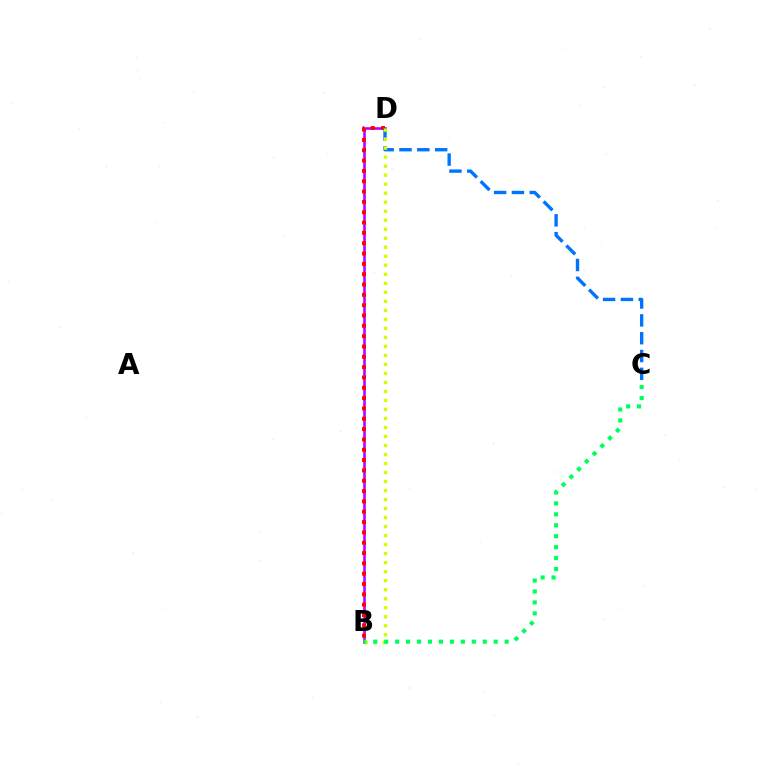{('B', 'D'): [{'color': '#b900ff', 'line_style': 'solid', 'thickness': 1.86}, {'color': '#ff0000', 'line_style': 'dotted', 'thickness': 2.81}, {'color': '#d1ff00', 'line_style': 'dotted', 'thickness': 2.45}], ('C', 'D'): [{'color': '#0074ff', 'line_style': 'dashed', 'thickness': 2.42}], ('B', 'C'): [{'color': '#00ff5c', 'line_style': 'dotted', 'thickness': 2.98}]}